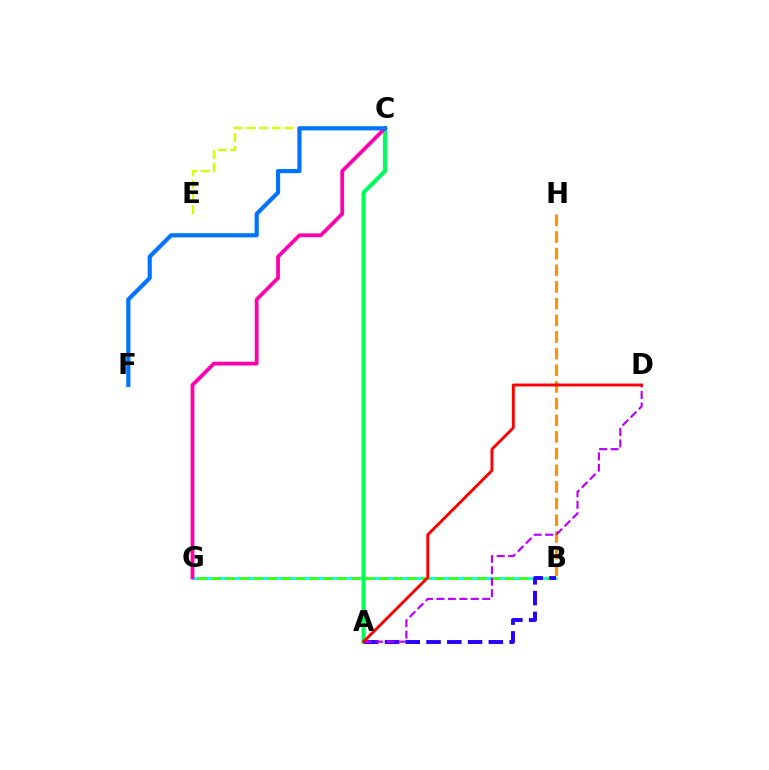{('B', 'G'): [{'color': '#00fff6', 'line_style': 'solid', 'thickness': 2.0}, {'color': '#3dff00', 'line_style': 'dashed', 'thickness': 1.9}], ('B', 'H'): [{'color': '#ff9400', 'line_style': 'dashed', 'thickness': 2.26}], ('A', 'C'): [{'color': '#00ff5c', 'line_style': 'solid', 'thickness': 2.98}], ('C', 'G'): [{'color': '#ff00ac', 'line_style': 'solid', 'thickness': 2.72}], ('C', 'E'): [{'color': '#d1ff00', 'line_style': 'dashed', 'thickness': 1.72}], ('C', 'F'): [{'color': '#0074ff', 'line_style': 'solid', 'thickness': 3.0}], ('A', 'B'): [{'color': '#2500ff', 'line_style': 'dashed', 'thickness': 2.82}], ('A', 'D'): [{'color': '#b900ff', 'line_style': 'dashed', 'thickness': 1.56}, {'color': '#ff0000', 'line_style': 'solid', 'thickness': 2.09}]}